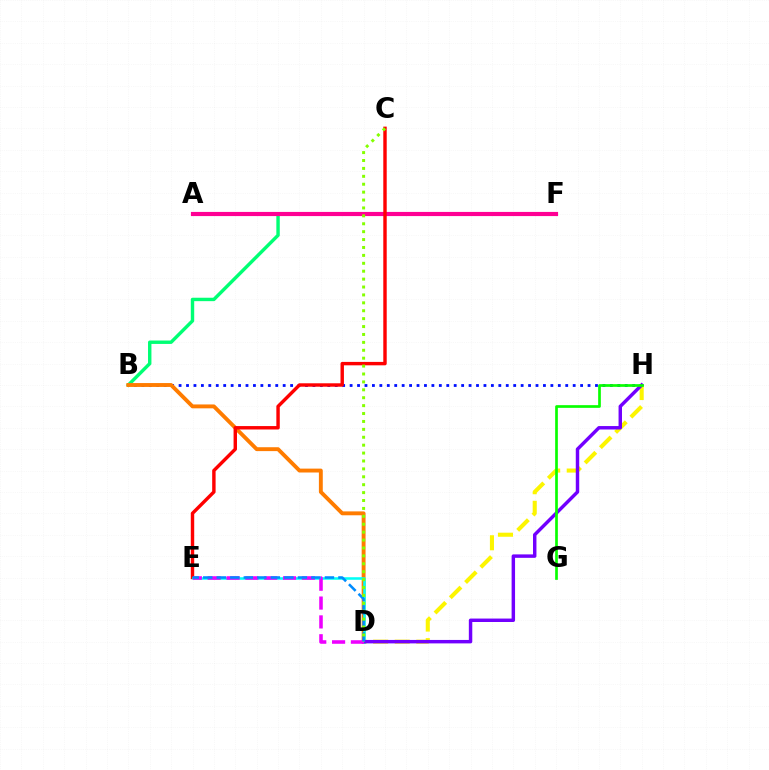{('B', 'H'): [{'color': '#0010ff', 'line_style': 'dotted', 'thickness': 2.02}], ('D', 'H'): [{'color': '#fcf500', 'line_style': 'dashed', 'thickness': 2.93}, {'color': '#7200ff', 'line_style': 'solid', 'thickness': 2.48}], ('B', 'F'): [{'color': '#00ff74', 'line_style': 'solid', 'thickness': 2.46}], ('A', 'F'): [{'color': '#ff0094', 'line_style': 'solid', 'thickness': 2.99}], ('B', 'D'): [{'color': '#ff7c00', 'line_style': 'solid', 'thickness': 2.8}], ('C', 'E'): [{'color': '#ff0000', 'line_style': 'solid', 'thickness': 2.46}], ('D', 'E'): [{'color': '#00fff6', 'line_style': 'solid', 'thickness': 1.84}, {'color': '#ee00ff', 'line_style': 'dashed', 'thickness': 2.56}, {'color': '#008cff', 'line_style': 'dashed', 'thickness': 1.84}], ('G', 'H'): [{'color': '#08ff00', 'line_style': 'solid', 'thickness': 1.94}], ('C', 'D'): [{'color': '#84ff00', 'line_style': 'dotted', 'thickness': 2.15}]}